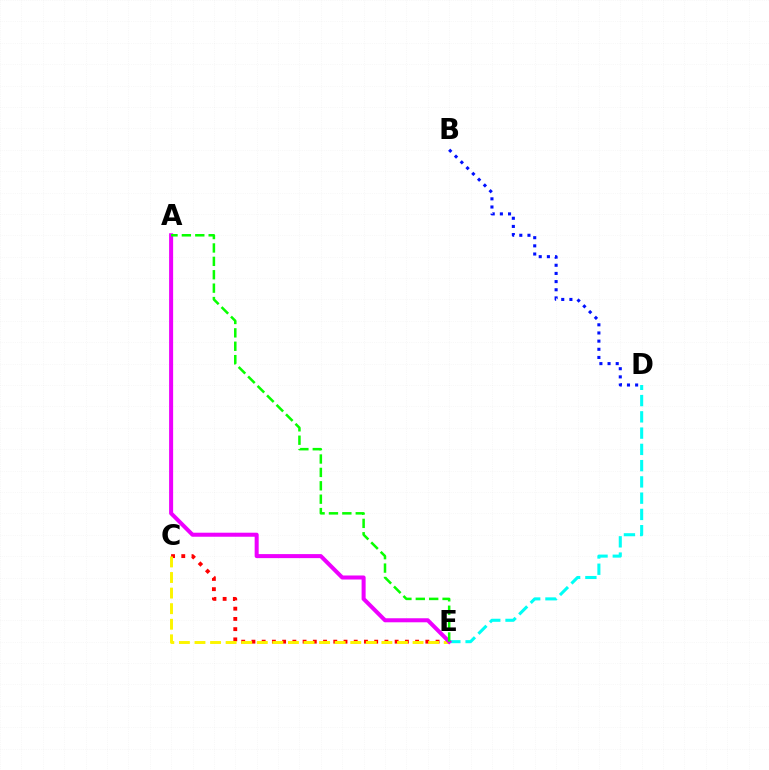{('C', 'E'): [{'color': '#ff0000', 'line_style': 'dotted', 'thickness': 2.78}, {'color': '#fcf500', 'line_style': 'dashed', 'thickness': 2.12}], ('D', 'E'): [{'color': '#00fff6', 'line_style': 'dashed', 'thickness': 2.21}], ('B', 'D'): [{'color': '#0010ff', 'line_style': 'dotted', 'thickness': 2.22}], ('A', 'E'): [{'color': '#ee00ff', 'line_style': 'solid', 'thickness': 2.9}, {'color': '#08ff00', 'line_style': 'dashed', 'thickness': 1.82}]}